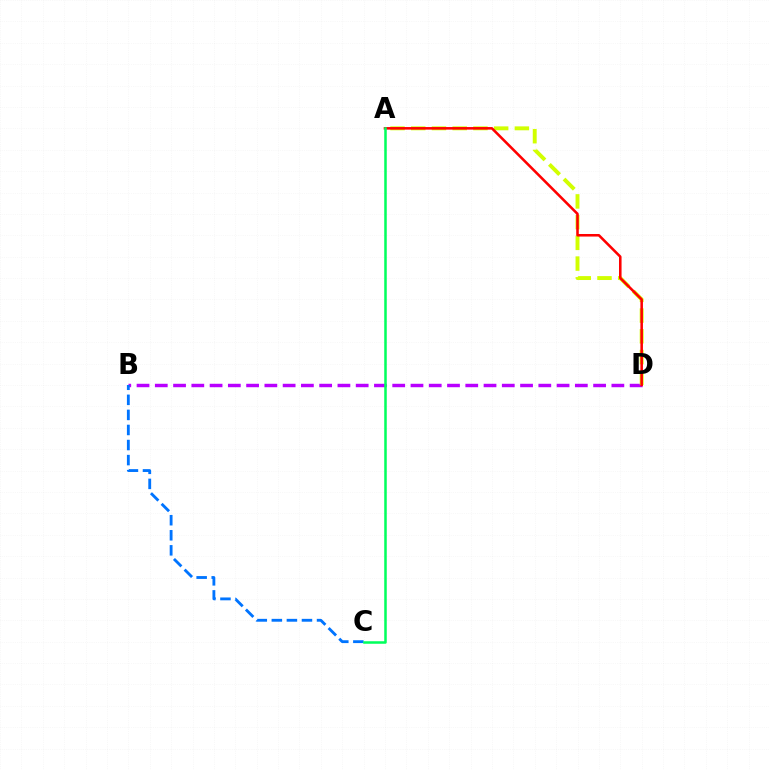{('B', 'D'): [{'color': '#b900ff', 'line_style': 'dashed', 'thickness': 2.48}], ('B', 'C'): [{'color': '#0074ff', 'line_style': 'dashed', 'thickness': 2.05}], ('A', 'D'): [{'color': '#d1ff00', 'line_style': 'dashed', 'thickness': 2.82}, {'color': '#ff0000', 'line_style': 'solid', 'thickness': 1.84}], ('A', 'C'): [{'color': '#00ff5c', 'line_style': 'solid', 'thickness': 1.82}]}